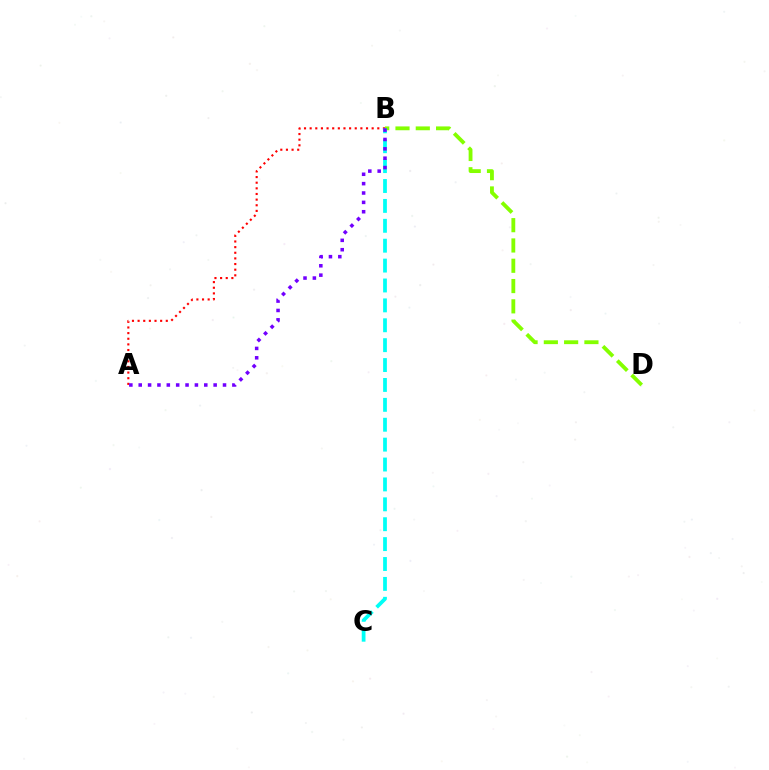{('A', 'B'): [{'color': '#ff0000', 'line_style': 'dotted', 'thickness': 1.53}, {'color': '#7200ff', 'line_style': 'dotted', 'thickness': 2.54}], ('B', 'D'): [{'color': '#84ff00', 'line_style': 'dashed', 'thickness': 2.76}], ('B', 'C'): [{'color': '#00fff6', 'line_style': 'dashed', 'thickness': 2.7}]}